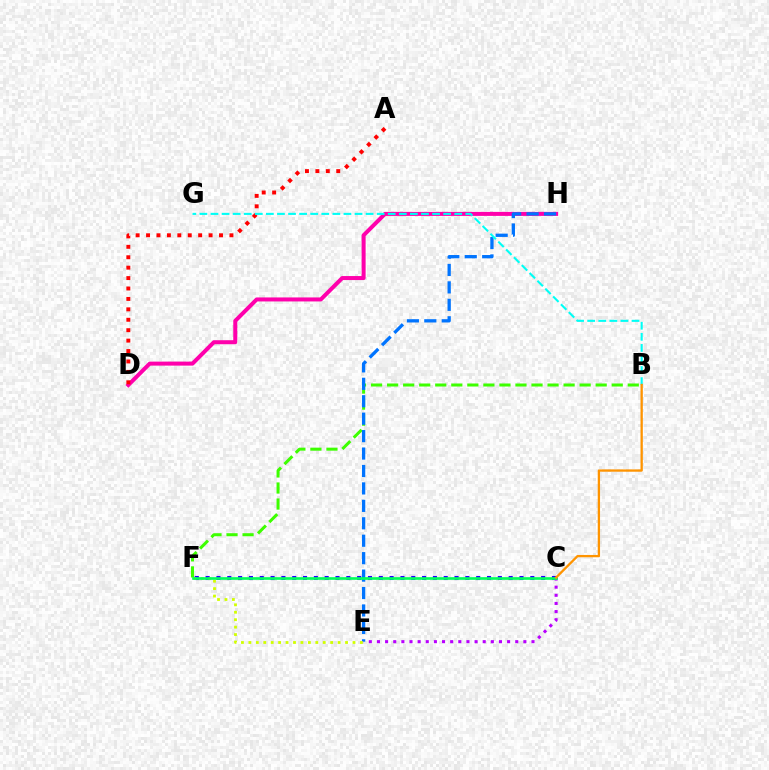{('D', 'H'): [{'color': '#ff00ac', 'line_style': 'solid', 'thickness': 2.89}], ('B', 'F'): [{'color': '#3dff00', 'line_style': 'dashed', 'thickness': 2.18}], ('E', 'H'): [{'color': '#0074ff', 'line_style': 'dashed', 'thickness': 2.37}], ('C', 'F'): [{'color': '#2500ff', 'line_style': 'dotted', 'thickness': 2.94}, {'color': '#00ff5c', 'line_style': 'solid', 'thickness': 1.92}], ('E', 'F'): [{'color': '#d1ff00', 'line_style': 'dotted', 'thickness': 2.02}], ('A', 'D'): [{'color': '#ff0000', 'line_style': 'dotted', 'thickness': 2.83}], ('C', 'E'): [{'color': '#b900ff', 'line_style': 'dotted', 'thickness': 2.21}], ('B', 'G'): [{'color': '#00fff6', 'line_style': 'dashed', 'thickness': 1.51}], ('B', 'C'): [{'color': '#ff9400', 'line_style': 'solid', 'thickness': 1.66}]}